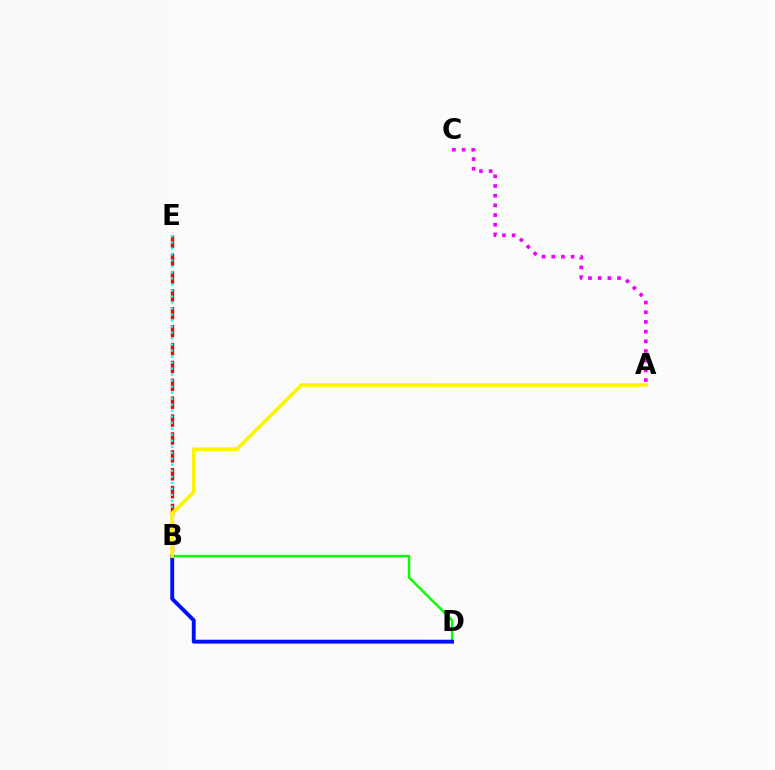{('A', 'C'): [{'color': '#ee00ff', 'line_style': 'dotted', 'thickness': 2.63}], ('B', 'D'): [{'color': '#08ff00', 'line_style': 'solid', 'thickness': 1.76}, {'color': '#0010ff', 'line_style': 'solid', 'thickness': 2.79}], ('B', 'E'): [{'color': '#ff0000', 'line_style': 'dashed', 'thickness': 2.43}, {'color': '#00fff6', 'line_style': 'dotted', 'thickness': 1.63}], ('A', 'B'): [{'color': '#fcf500', 'line_style': 'solid', 'thickness': 2.63}]}